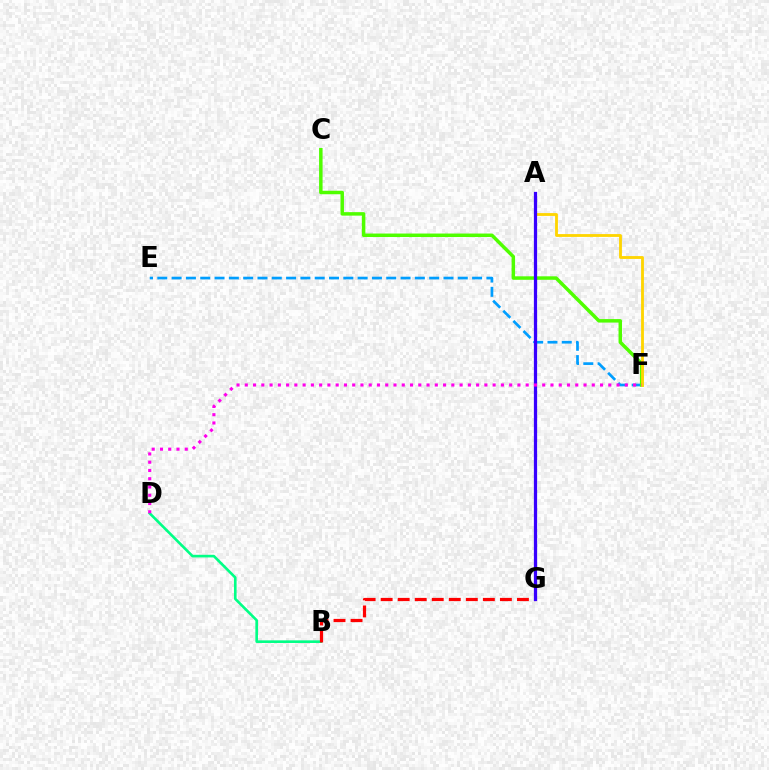{('E', 'F'): [{'color': '#009eff', 'line_style': 'dashed', 'thickness': 1.94}], ('C', 'F'): [{'color': '#4fff00', 'line_style': 'solid', 'thickness': 2.51}], ('A', 'F'): [{'color': '#ffd500', 'line_style': 'solid', 'thickness': 2.04}], ('B', 'D'): [{'color': '#00ff86', 'line_style': 'solid', 'thickness': 1.89}], ('B', 'G'): [{'color': '#ff0000', 'line_style': 'dashed', 'thickness': 2.31}], ('A', 'G'): [{'color': '#3700ff', 'line_style': 'solid', 'thickness': 2.33}], ('D', 'F'): [{'color': '#ff00ed', 'line_style': 'dotted', 'thickness': 2.24}]}